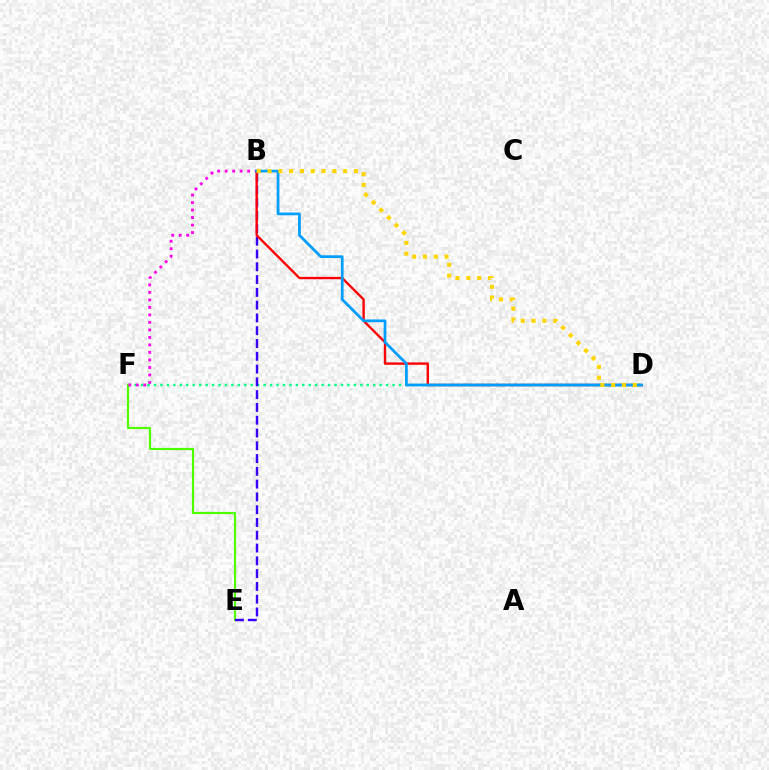{('D', 'F'): [{'color': '#00ff86', 'line_style': 'dotted', 'thickness': 1.75}], ('E', 'F'): [{'color': '#4fff00', 'line_style': 'solid', 'thickness': 1.58}], ('B', 'E'): [{'color': '#3700ff', 'line_style': 'dashed', 'thickness': 1.74}], ('B', 'F'): [{'color': '#ff00ed', 'line_style': 'dotted', 'thickness': 2.04}], ('B', 'D'): [{'color': '#ff0000', 'line_style': 'solid', 'thickness': 1.7}, {'color': '#009eff', 'line_style': 'solid', 'thickness': 1.98}, {'color': '#ffd500', 'line_style': 'dotted', 'thickness': 2.93}]}